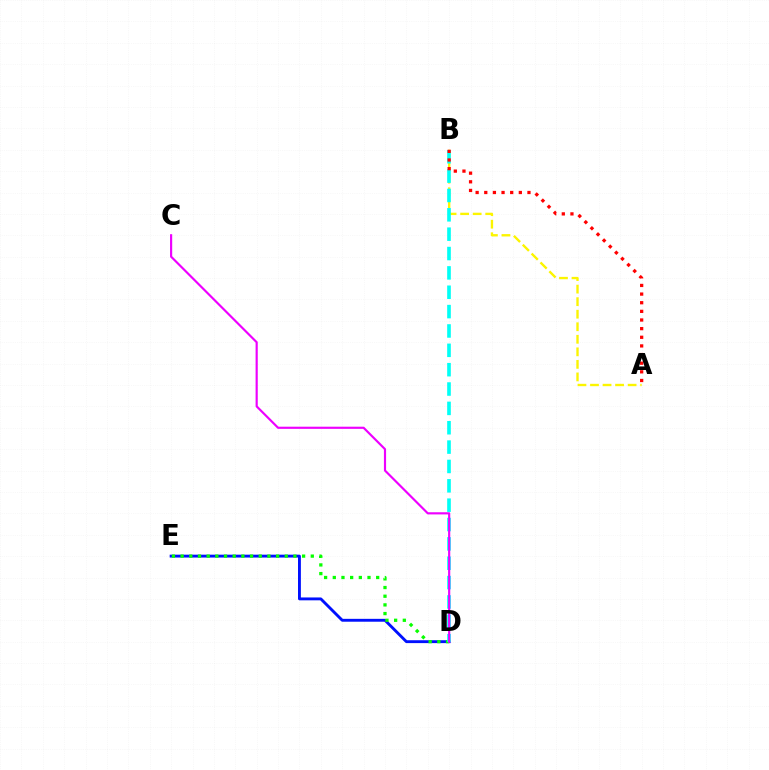{('D', 'E'): [{'color': '#0010ff', 'line_style': 'solid', 'thickness': 2.07}, {'color': '#08ff00', 'line_style': 'dotted', 'thickness': 2.36}], ('A', 'B'): [{'color': '#fcf500', 'line_style': 'dashed', 'thickness': 1.7}, {'color': '#ff0000', 'line_style': 'dotted', 'thickness': 2.35}], ('B', 'D'): [{'color': '#00fff6', 'line_style': 'dashed', 'thickness': 2.63}], ('C', 'D'): [{'color': '#ee00ff', 'line_style': 'solid', 'thickness': 1.56}]}